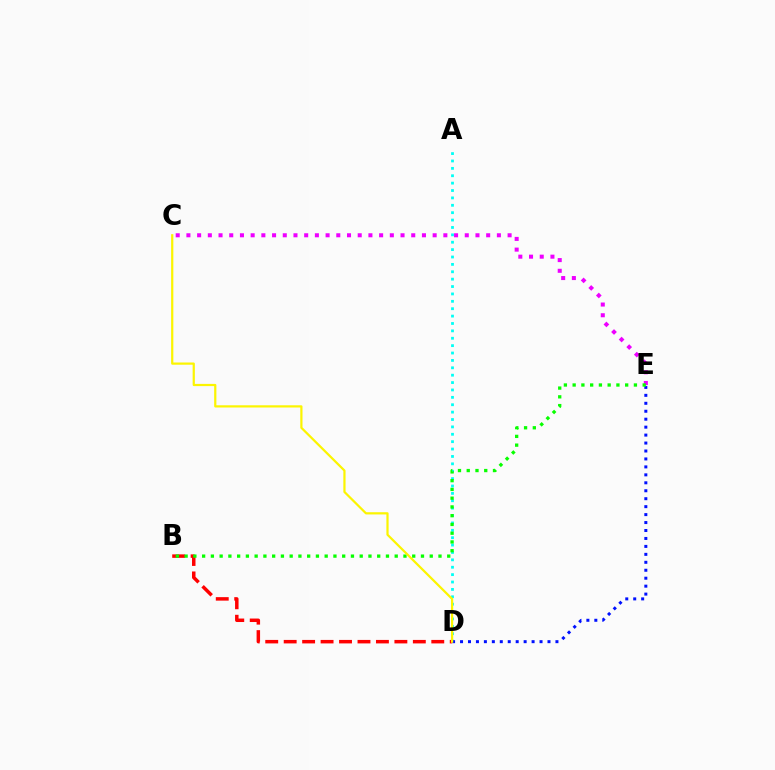{('A', 'D'): [{'color': '#00fff6', 'line_style': 'dotted', 'thickness': 2.01}], ('B', 'D'): [{'color': '#ff0000', 'line_style': 'dashed', 'thickness': 2.51}], ('C', 'E'): [{'color': '#ee00ff', 'line_style': 'dotted', 'thickness': 2.91}], ('D', 'E'): [{'color': '#0010ff', 'line_style': 'dotted', 'thickness': 2.16}], ('B', 'E'): [{'color': '#08ff00', 'line_style': 'dotted', 'thickness': 2.38}], ('C', 'D'): [{'color': '#fcf500', 'line_style': 'solid', 'thickness': 1.6}]}